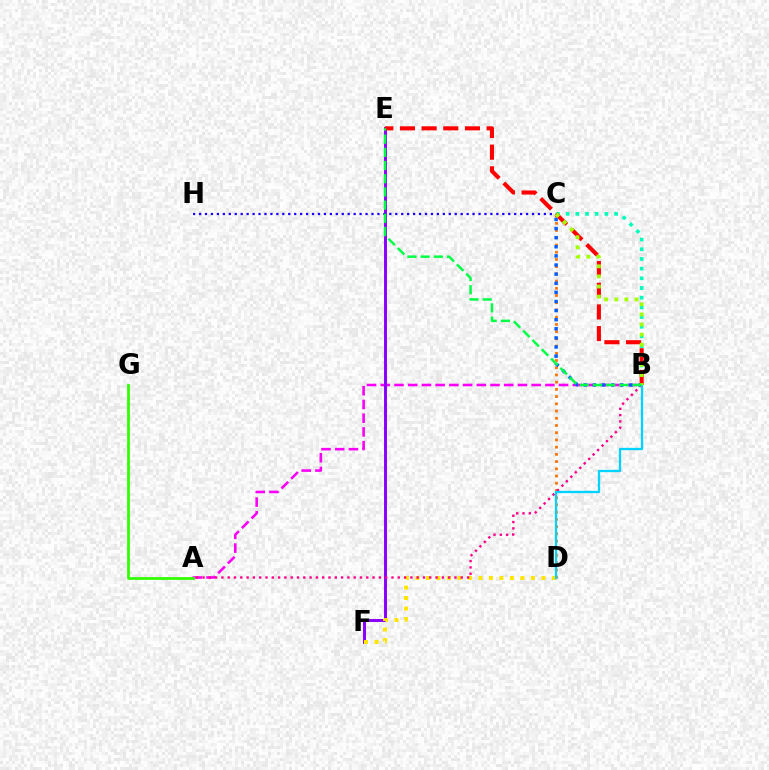{('C', 'D'): [{'color': '#ff7000', 'line_style': 'dotted', 'thickness': 1.96}], ('A', 'B'): [{'color': '#fa00f9', 'line_style': 'dashed', 'thickness': 1.86}, {'color': '#ff0088', 'line_style': 'dotted', 'thickness': 1.71}], ('B', 'C'): [{'color': '#005dff', 'line_style': 'dotted', 'thickness': 2.47}, {'color': '#00ffbb', 'line_style': 'dotted', 'thickness': 2.63}, {'color': '#a2ff00', 'line_style': 'dotted', 'thickness': 2.74}], ('E', 'F'): [{'color': '#8a00ff', 'line_style': 'solid', 'thickness': 2.12}], ('B', 'E'): [{'color': '#ff0000', 'line_style': 'dashed', 'thickness': 2.94}, {'color': '#00ff45', 'line_style': 'dashed', 'thickness': 1.79}], ('D', 'F'): [{'color': '#ffe600', 'line_style': 'dotted', 'thickness': 2.85}], ('A', 'G'): [{'color': '#31ff00', 'line_style': 'solid', 'thickness': 1.99}], ('B', 'D'): [{'color': '#00d3ff', 'line_style': 'solid', 'thickness': 1.66}], ('C', 'H'): [{'color': '#1900ff', 'line_style': 'dotted', 'thickness': 1.62}]}